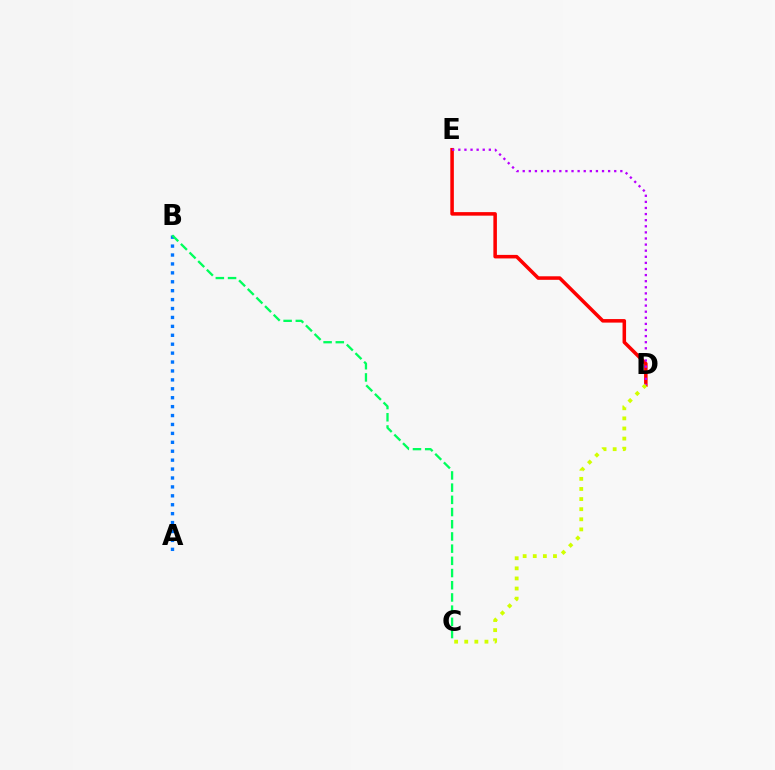{('A', 'B'): [{'color': '#0074ff', 'line_style': 'dotted', 'thickness': 2.42}], ('D', 'E'): [{'color': '#ff0000', 'line_style': 'solid', 'thickness': 2.54}, {'color': '#b900ff', 'line_style': 'dotted', 'thickness': 1.66}], ('B', 'C'): [{'color': '#00ff5c', 'line_style': 'dashed', 'thickness': 1.66}], ('C', 'D'): [{'color': '#d1ff00', 'line_style': 'dotted', 'thickness': 2.75}]}